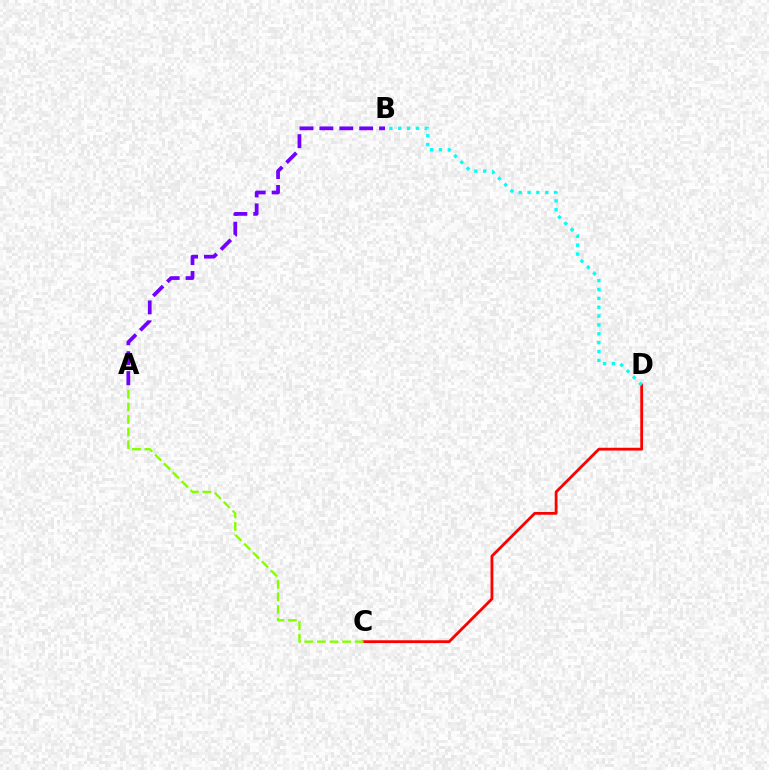{('C', 'D'): [{'color': '#ff0000', 'line_style': 'solid', 'thickness': 2.02}], ('A', 'C'): [{'color': '#84ff00', 'line_style': 'dashed', 'thickness': 1.71}], ('A', 'B'): [{'color': '#7200ff', 'line_style': 'dashed', 'thickness': 2.7}], ('B', 'D'): [{'color': '#00fff6', 'line_style': 'dotted', 'thickness': 2.41}]}